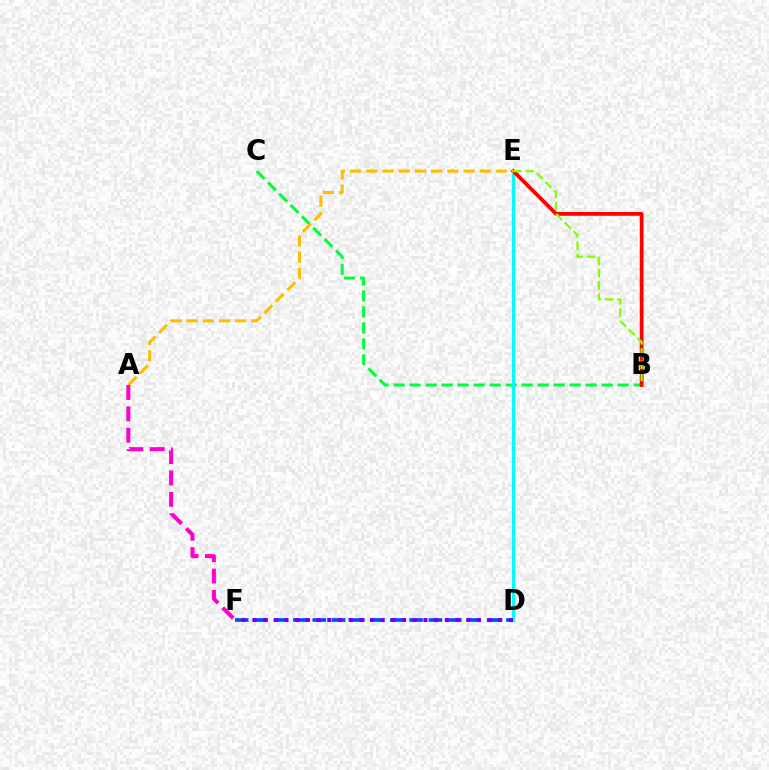{('B', 'C'): [{'color': '#00ff39', 'line_style': 'dashed', 'thickness': 2.17}], ('D', 'E'): [{'color': '#00fff6', 'line_style': 'solid', 'thickness': 2.34}], ('D', 'F'): [{'color': '#004bff', 'line_style': 'dashed', 'thickness': 2.63}, {'color': '#7200ff', 'line_style': 'dotted', 'thickness': 2.9}], ('B', 'E'): [{'color': '#ff0000', 'line_style': 'solid', 'thickness': 2.73}, {'color': '#84ff00', 'line_style': 'dashed', 'thickness': 1.65}], ('A', 'E'): [{'color': '#ffbd00', 'line_style': 'dashed', 'thickness': 2.2}], ('A', 'F'): [{'color': '#ff00cf', 'line_style': 'dashed', 'thickness': 2.9}]}